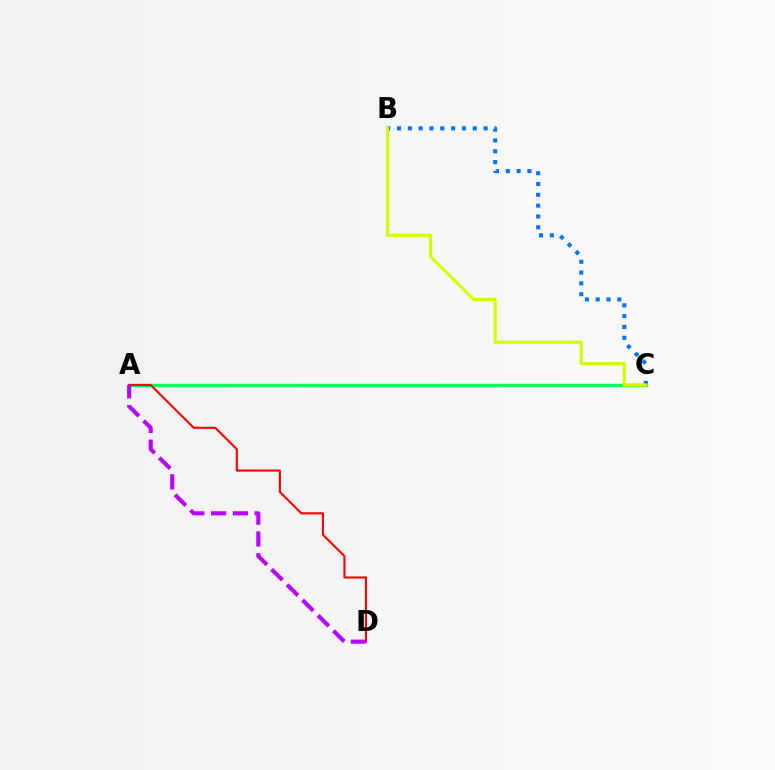{('A', 'C'): [{'color': '#00ff5c', 'line_style': 'solid', 'thickness': 2.48}], ('B', 'C'): [{'color': '#0074ff', 'line_style': 'dotted', 'thickness': 2.94}, {'color': '#d1ff00', 'line_style': 'solid', 'thickness': 2.28}], ('A', 'D'): [{'color': '#ff0000', 'line_style': 'solid', 'thickness': 1.53}, {'color': '#b900ff', 'line_style': 'dashed', 'thickness': 2.96}]}